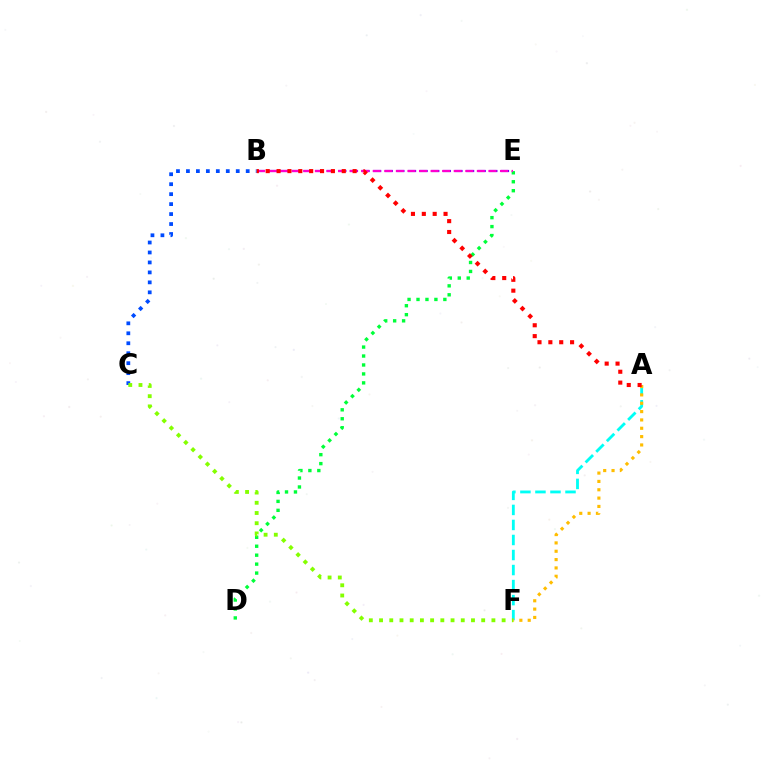{('B', 'C'): [{'color': '#004bff', 'line_style': 'dotted', 'thickness': 2.71}], ('D', 'E'): [{'color': '#00ff39', 'line_style': 'dotted', 'thickness': 2.43}], ('A', 'F'): [{'color': '#00fff6', 'line_style': 'dashed', 'thickness': 2.04}, {'color': '#ffbd00', 'line_style': 'dotted', 'thickness': 2.27}], ('B', 'E'): [{'color': '#7200ff', 'line_style': 'dashed', 'thickness': 1.58}, {'color': '#ff00cf', 'line_style': 'dashed', 'thickness': 1.57}], ('C', 'F'): [{'color': '#84ff00', 'line_style': 'dotted', 'thickness': 2.78}], ('A', 'B'): [{'color': '#ff0000', 'line_style': 'dotted', 'thickness': 2.95}]}